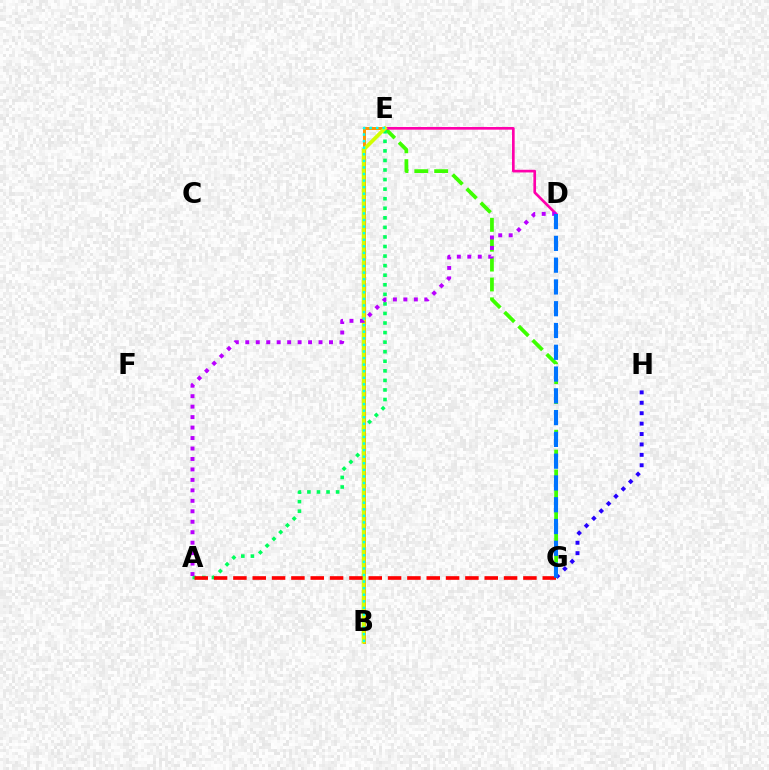{('E', 'G'): [{'color': '#3dff00', 'line_style': 'dashed', 'thickness': 2.7}], ('A', 'E'): [{'color': '#00ff5c', 'line_style': 'dotted', 'thickness': 2.6}], ('B', 'E'): [{'color': '#ff9400', 'line_style': 'solid', 'thickness': 2.14}, {'color': '#d1ff00', 'line_style': 'solid', 'thickness': 2.69}, {'color': '#00fff6', 'line_style': 'dotted', 'thickness': 1.79}], ('D', 'E'): [{'color': '#ff00ac', 'line_style': 'solid', 'thickness': 1.92}], ('A', 'D'): [{'color': '#b900ff', 'line_style': 'dotted', 'thickness': 2.84}], ('G', 'H'): [{'color': '#2500ff', 'line_style': 'dotted', 'thickness': 2.83}], ('A', 'G'): [{'color': '#ff0000', 'line_style': 'dashed', 'thickness': 2.63}], ('D', 'G'): [{'color': '#0074ff', 'line_style': 'dashed', 'thickness': 2.96}]}